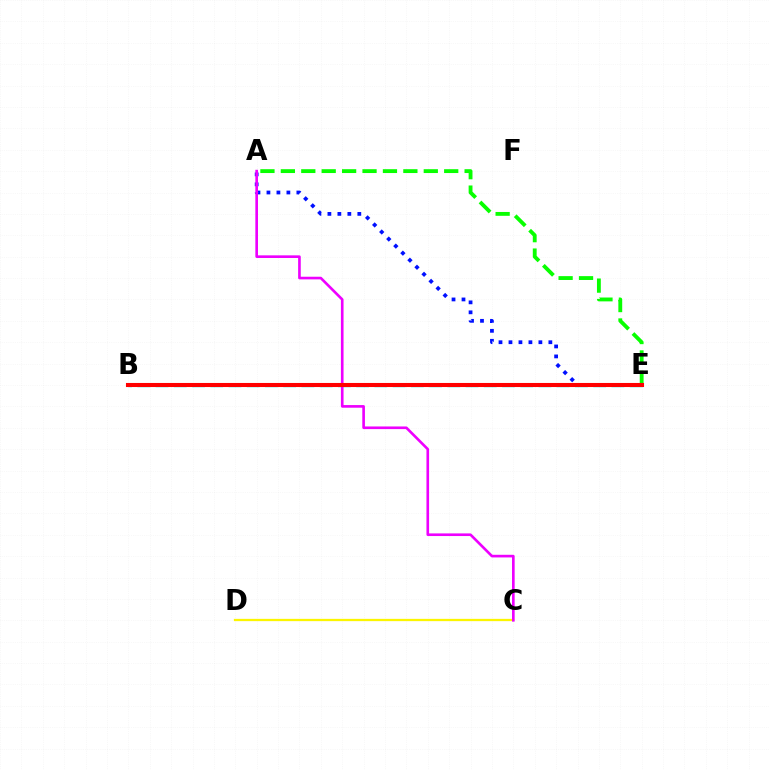{('B', 'E'): [{'color': '#00fff6', 'line_style': 'dashed', 'thickness': 2.48}, {'color': '#ff0000', 'line_style': 'solid', 'thickness': 2.94}], ('A', 'E'): [{'color': '#0010ff', 'line_style': 'dotted', 'thickness': 2.71}, {'color': '#08ff00', 'line_style': 'dashed', 'thickness': 2.77}], ('C', 'D'): [{'color': '#fcf500', 'line_style': 'solid', 'thickness': 1.64}], ('A', 'C'): [{'color': '#ee00ff', 'line_style': 'solid', 'thickness': 1.9}]}